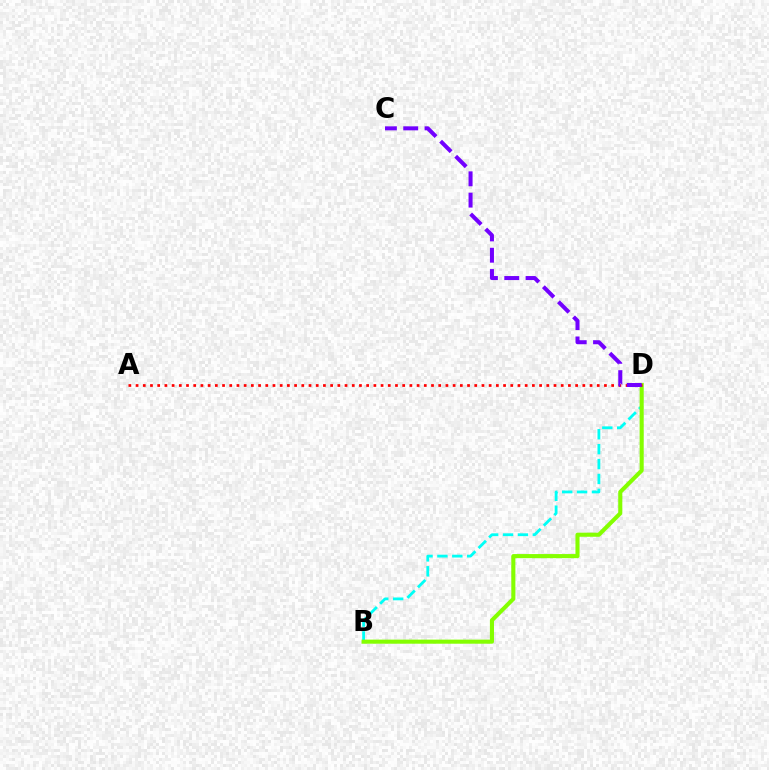{('B', 'D'): [{'color': '#00fff6', 'line_style': 'dashed', 'thickness': 2.02}, {'color': '#84ff00', 'line_style': 'solid', 'thickness': 2.94}], ('A', 'D'): [{'color': '#ff0000', 'line_style': 'dotted', 'thickness': 1.96}], ('C', 'D'): [{'color': '#7200ff', 'line_style': 'dashed', 'thickness': 2.9}]}